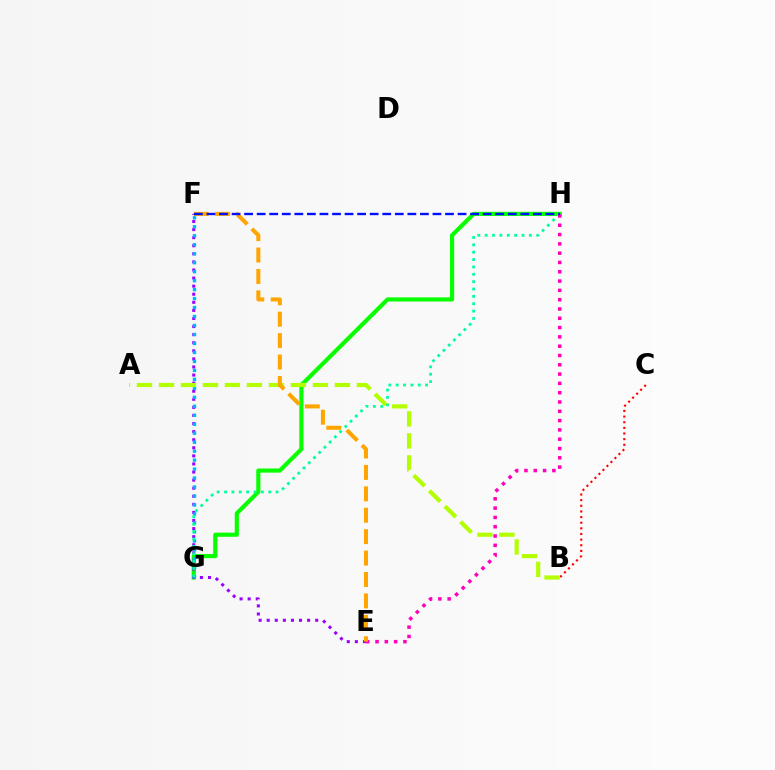{('G', 'H'): [{'color': '#08ff00', 'line_style': 'solid', 'thickness': 2.98}, {'color': '#00ff9d', 'line_style': 'dotted', 'thickness': 2.0}], ('E', 'F'): [{'color': '#9b00ff', 'line_style': 'dotted', 'thickness': 2.2}, {'color': '#ffa500', 'line_style': 'dashed', 'thickness': 2.91}], ('F', 'G'): [{'color': '#00b5ff', 'line_style': 'dotted', 'thickness': 2.44}], ('B', 'C'): [{'color': '#ff0000', 'line_style': 'dotted', 'thickness': 1.53}], ('A', 'B'): [{'color': '#b3ff00', 'line_style': 'dashed', 'thickness': 2.99}], ('E', 'H'): [{'color': '#ff00bd', 'line_style': 'dotted', 'thickness': 2.53}], ('F', 'H'): [{'color': '#0010ff', 'line_style': 'dashed', 'thickness': 1.71}]}